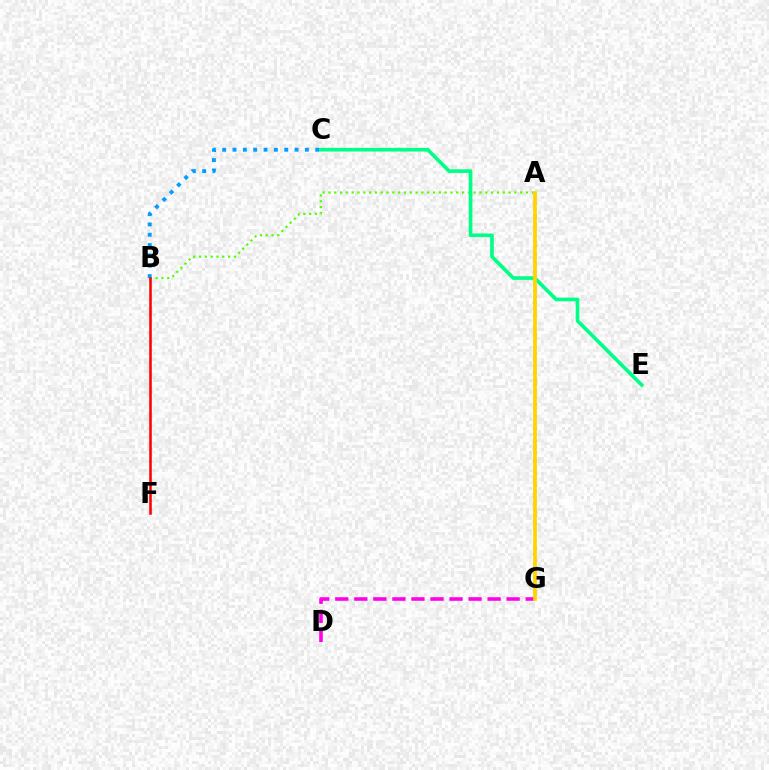{('B', 'C'): [{'color': '#009eff', 'line_style': 'dotted', 'thickness': 2.81}], ('A', 'B'): [{'color': '#4fff00', 'line_style': 'dotted', 'thickness': 1.58}], ('A', 'G'): [{'color': '#3700ff', 'line_style': 'dotted', 'thickness': 1.7}, {'color': '#ffd500', 'line_style': 'solid', 'thickness': 2.67}], ('B', 'F'): [{'color': '#ff0000', 'line_style': 'solid', 'thickness': 1.84}], ('D', 'G'): [{'color': '#ff00ed', 'line_style': 'dashed', 'thickness': 2.59}], ('C', 'E'): [{'color': '#00ff86', 'line_style': 'solid', 'thickness': 2.63}]}